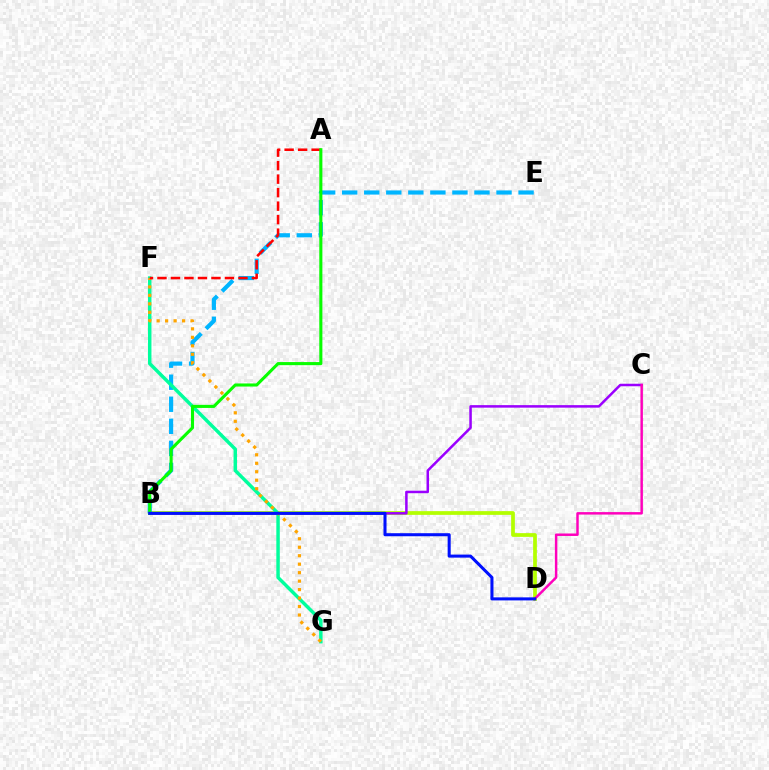{('B', 'D'): [{'color': '#b3ff00', 'line_style': 'solid', 'thickness': 2.68}, {'color': '#0010ff', 'line_style': 'solid', 'thickness': 2.19}], ('B', 'C'): [{'color': '#9b00ff', 'line_style': 'solid', 'thickness': 1.81}], ('B', 'E'): [{'color': '#00b5ff', 'line_style': 'dashed', 'thickness': 3.0}], ('F', 'G'): [{'color': '#00ff9d', 'line_style': 'solid', 'thickness': 2.49}, {'color': '#ffa500', 'line_style': 'dotted', 'thickness': 2.3}], ('C', 'D'): [{'color': '#ff00bd', 'line_style': 'solid', 'thickness': 1.77}], ('A', 'F'): [{'color': '#ff0000', 'line_style': 'dashed', 'thickness': 1.83}], ('A', 'B'): [{'color': '#08ff00', 'line_style': 'solid', 'thickness': 2.22}]}